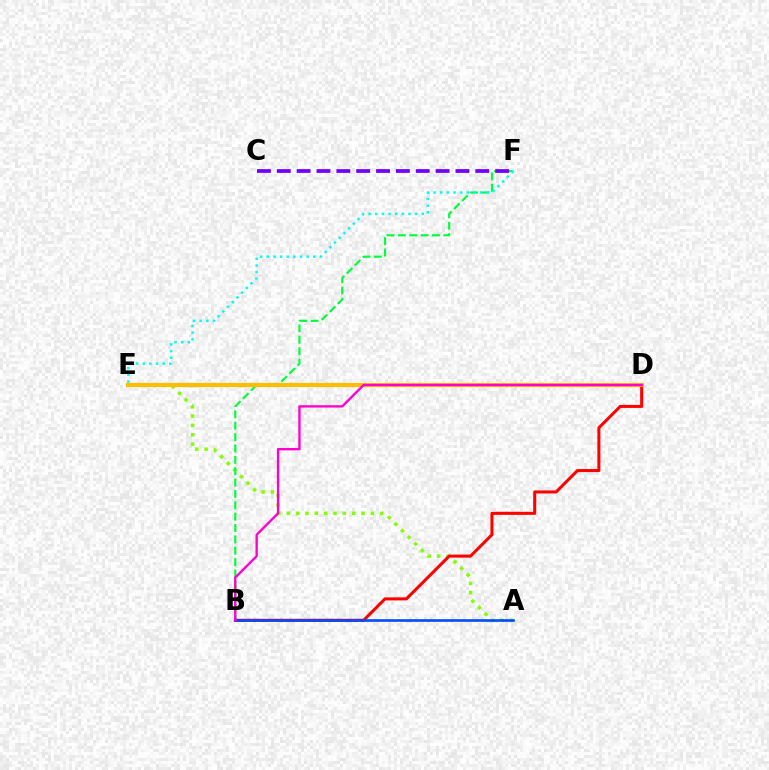{('A', 'E'): [{'color': '#84ff00', 'line_style': 'dotted', 'thickness': 2.54}], ('B', 'F'): [{'color': '#00ff39', 'line_style': 'dashed', 'thickness': 1.54}], ('C', 'F'): [{'color': '#7200ff', 'line_style': 'dashed', 'thickness': 2.7}], ('B', 'D'): [{'color': '#ff0000', 'line_style': 'solid', 'thickness': 2.19}, {'color': '#ff00cf', 'line_style': 'solid', 'thickness': 1.69}], ('E', 'F'): [{'color': '#00fff6', 'line_style': 'dotted', 'thickness': 1.8}], ('A', 'B'): [{'color': '#004bff', 'line_style': 'solid', 'thickness': 1.88}], ('D', 'E'): [{'color': '#ffbd00', 'line_style': 'solid', 'thickness': 2.99}]}